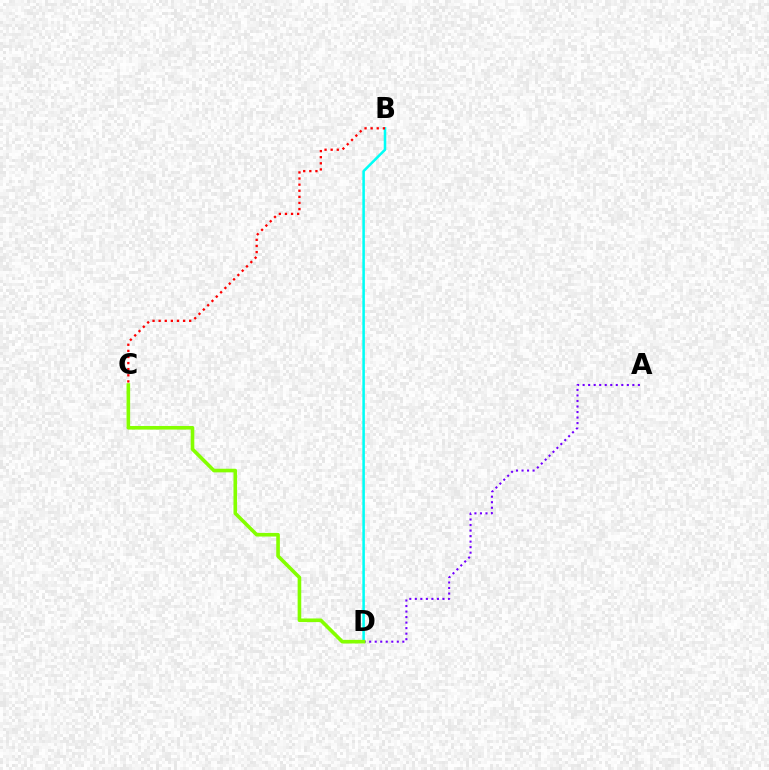{('B', 'D'): [{'color': '#00fff6', 'line_style': 'solid', 'thickness': 1.83}], ('B', 'C'): [{'color': '#ff0000', 'line_style': 'dotted', 'thickness': 1.66}], ('A', 'D'): [{'color': '#7200ff', 'line_style': 'dotted', 'thickness': 1.5}], ('C', 'D'): [{'color': '#84ff00', 'line_style': 'solid', 'thickness': 2.6}]}